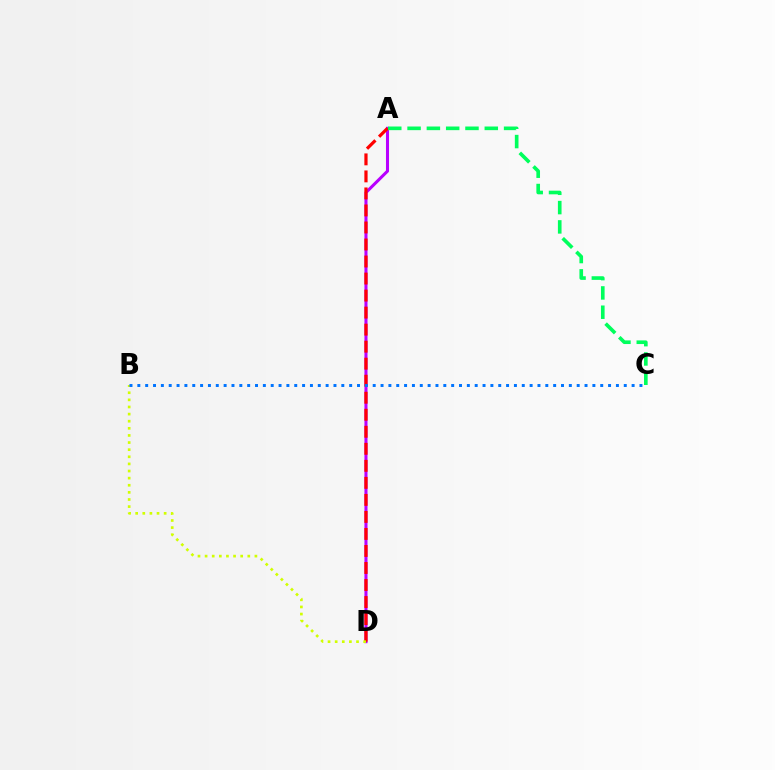{('A', 'D'): [{'color': '#b900ff', 'line_style': 'solid', 'thickness': 2.2}, {'color': '#ff0000', 'line_style': 'dashed', 'thickness': 2.31}], ('B', 'D'): [{'color': '#d1ff00', 'line_style': 'dotted', 'thickness': 1.93}], ('B', 'C'): [{'color': '#0074ff', 'line_style': 'dotted', 'thickness': 2.13}], ('A', 'C'): [{'color': '#00ff5c', 'line_style': 'dashed', 'thickness': 2.62}]}